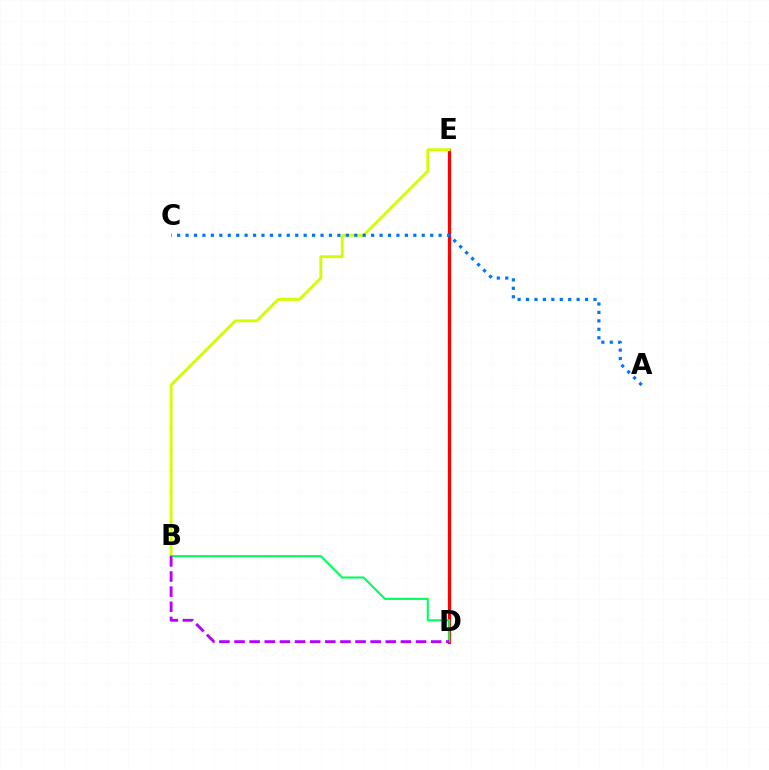{('D', 'E'): [{'color': '#ff0000', 'line_style': 'solid', 'thickness': 2.31}], ('B', 'E'): [{'color': '#d1ff00', 'line_style': 'solid', 'thickness': 2.05}], ('B', 'D'): [{'color': '#00ff5c', 'line_style': 'solid', 'thickness': 1.51}, {'color': '#b900ff', 'line_style': 'dashed', 'thickness': 2.06}], ('A', 'C'): [{'color': '#0074ff', 'line_style': 'dotted', 'thickness': 2.29}]}